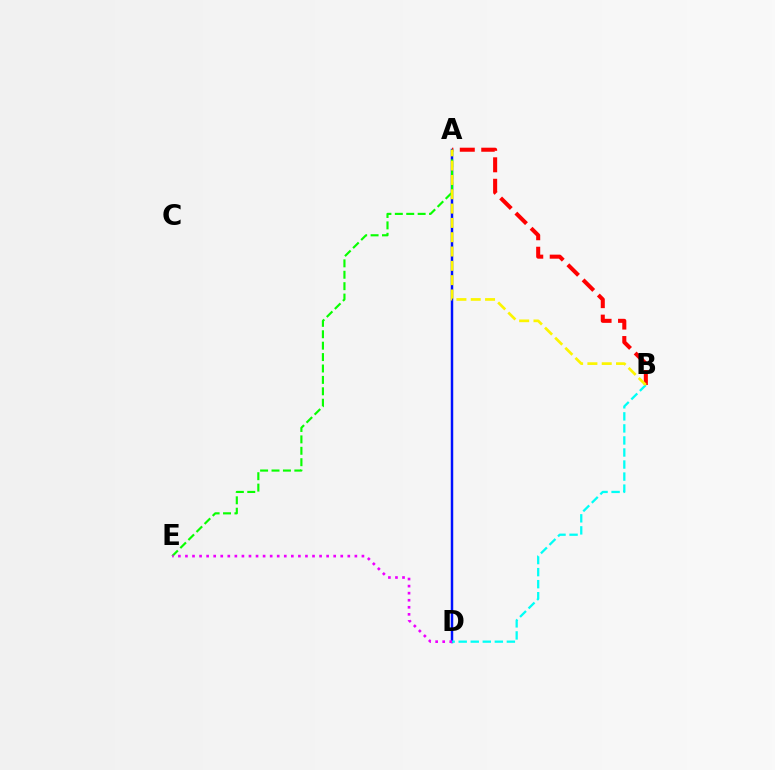{('A', 'D'): [{'color': '#0010ff', 'line_style': 'solid', 'thickness': 1.78}], ('B', 'D'): [{'color': '#00fff6', 'line_style': 'dashed', 'thickness': 1.64}], ('A', 'B'): [{'color': '#ff0000', 'line_style': 'dashed', 'thickness': 2.92}, {'color': '#fcf500', 'line_style': 'dashed', 'thickness': 1.94}], ('A', 'E'): [{'color': '#08ff00', 'line_style': 'dashed', 'thickness': 1.55}], ('D', 'E'): [{'color': '#ee00ff', 'line_style': 'dotted', 'thickness': 1.92}]}